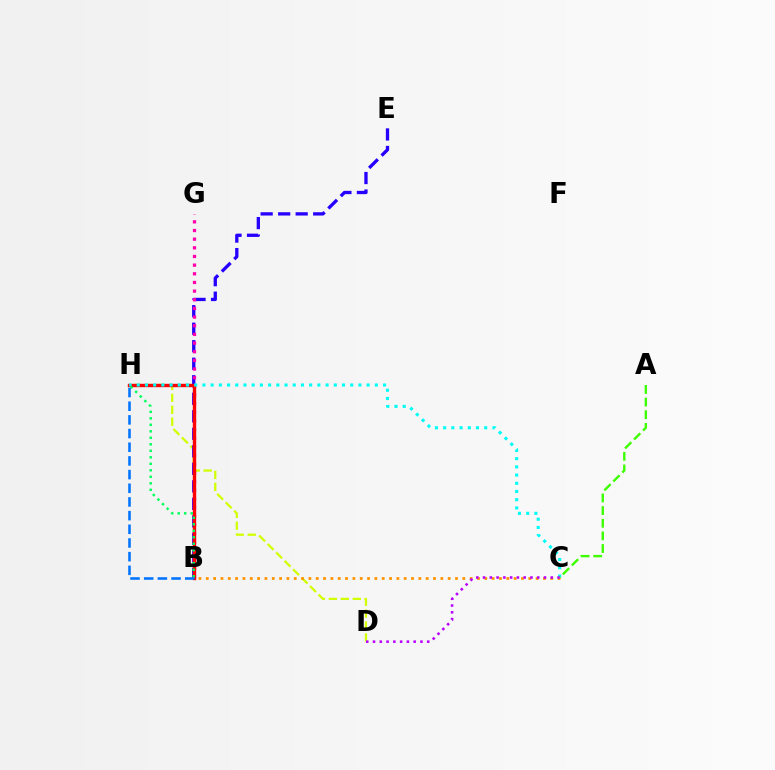{('D', 'H'): [{'color': '#d1ff00', 'line_style': 'dashed', 'thickness': 1.62}], ('B', 'E'): [{'color': '#2500ff', 'line_style': 'dashed', 'thickness': 2.38}], ('B', 'G'): [{'color': '#ff00ac', 'line_style': 'dotted', 'thickness': 2.35}], ('B', 'H'): [{'color': '#ff0000', 'line_style': 'solid', 'thickness': 2.44}, {'color': '#00ff5c', 'line_style': 'dotted', 'thickness': 1.77}, {'color': '#0074ff', 'line_style': 'dashed', 'thickness': 1.86}], ('C', 'H'): [{'color': '#00fff6', 'line_style': 'dotted', 'thickness': 2.23}], ('B', 'C'): [{'color': '#ff9400', 'line_style': 'dotted', 'thickness': 1.99}], ('A', 'C'): [{'color': '#3dff00', 'line_style': 'dashed', 'thickness': 1.72}], ('C', 'D'): [{'color': '#b900ff', 'line_style': 'dotted', 'thickness': 1.84}]}